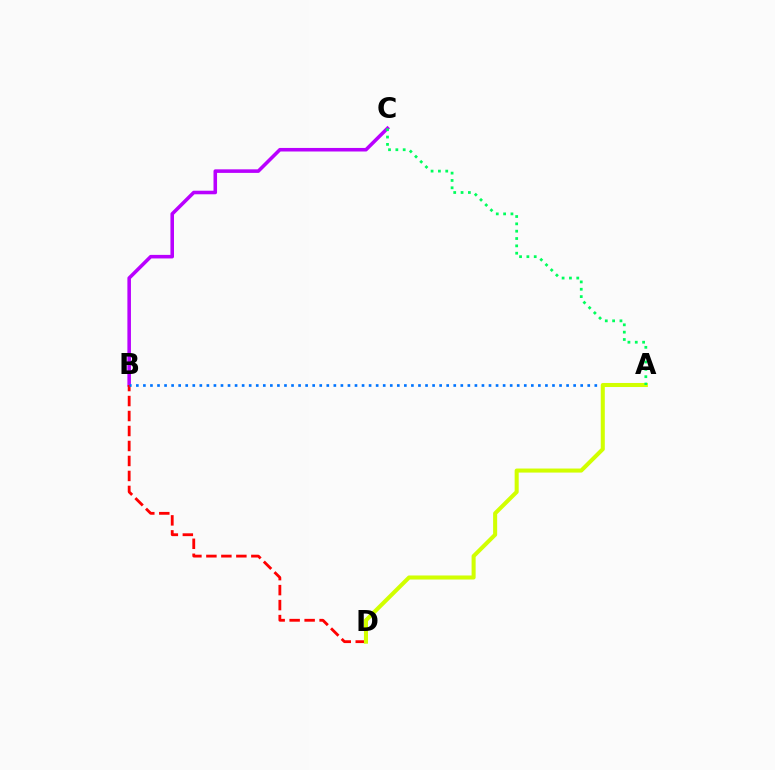{('B', 'C'): [{'color': '#b900ff', 'line_style': 'solid', 'thickness': 2.56}], ('B', 'D'): [{'color': '#ff0000', 'line_style': 'dashed', 'thickness': 2.04}], ('A', 'B'): [{'color': '#0074ff', 'line_style': 'dotted', 'thickness': 1.92}], ('A', 'D'): [{'color': '#d1ff00', 'line_style': 'solid', 'thickness': 2.91}], ('A', 'C'): [{'color': '#00ff5c', 'line_style': 'dotted', 'thickness': 1.99}]}